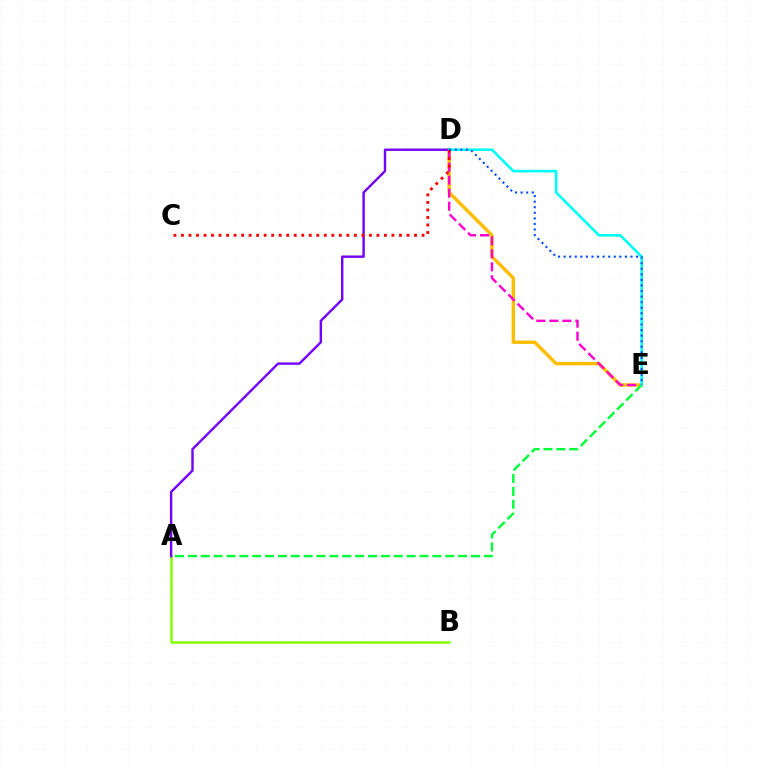{('D', 'E'): [{'color': '#ffbd00', 'line_style': 'solid', 'thickness': 2.45}, {'color': '#ff00cf', 'line_style': 'dashed', 'thickness': 1.76}, {'color': '#00fff6', 'line_style': 'solid', 'thickness': 1.88}, {'color': '#004bff', 'line_style': 'dotted', 'thickness': 1.51}], ('A', 'E'): [{'color': '#00ff39', 'line_style': 'dashed', 'thickness': 1.75}], ('A', 'B'): [{'color': '#84ff00', 'line_style': 'solid', 'thickness': 1.8}], ('A', 'D'): [{'color': '#7200ff', 'line_style': 'solid', 'thickness': 1.73}], ('C', 'D'): [{'color': '#ff0000', 'line_style': 'dotted', 'thickness': 2.04}]}